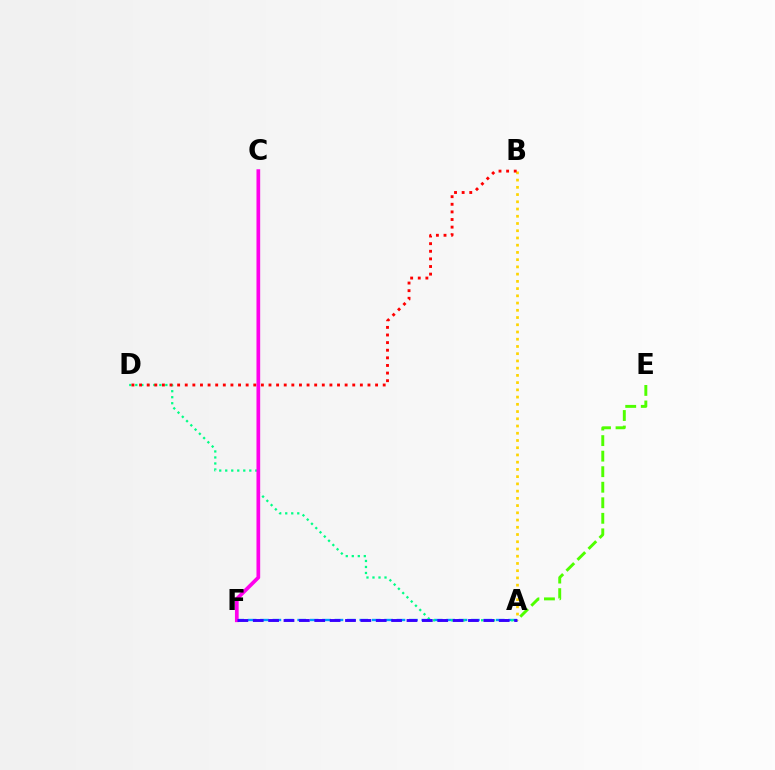{('A', 'B'): [{'color': '#ffd500', 'line_style': 'dotted', 'thickness': 1.97}], ('A', 'F'): [{'color': '#009eff', 'line_style': 'dashed', 'thickness': 1.69}, {'color': '#3700ff', 'line_style': 'dashed', 'thickness': 2.09}], ('A', 'D'): [{'color': '#00ff86', 'line_style': 'dotted', 'thickness': 1.63}], ('C', 'F'): [{'color': '#ff00ed', 'line_style': 'solid', 'thickness': 2.66}], ('A', 'E'): [{'color': '#4fff00', 'line_style': 'dashed', 'thickness': 2.11}], ('B', 'D'): [{'color': '#ff0000', 'line_style': 'dotted', 'thickness': 2.07}]}